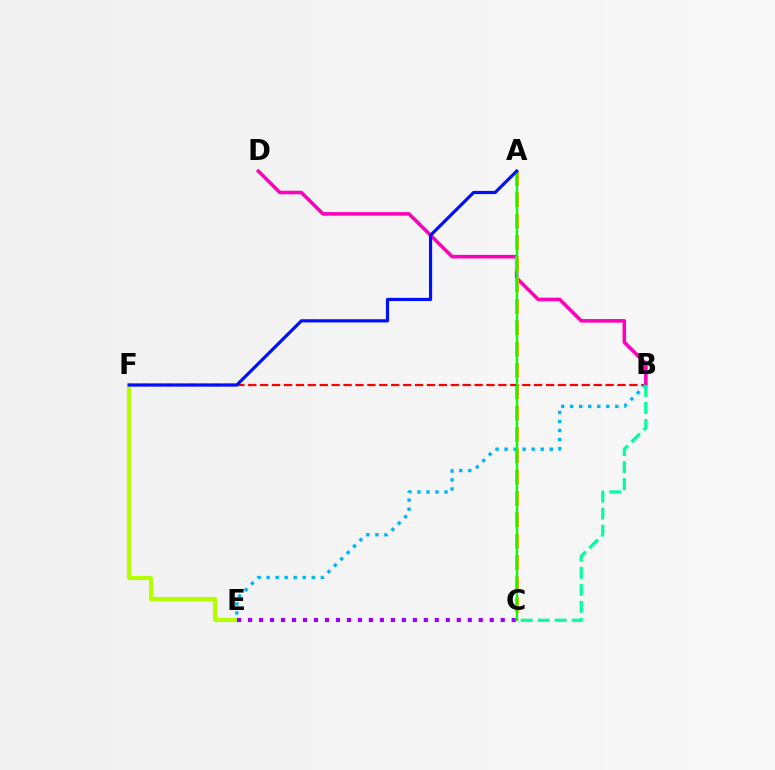{('B', 'D'): [{'color': '#ff00bd', 'line_style': 'solid', 'thickness': 2.57}], ('A', 'C'): [{'color': '#ffa500', 'line_style': 'dashed', 'thickness': 2.9}, {'color': '#08ff00', 'line_style': 'solid', 'thickness': 1.63}], ('B', 'F'): [{'color': '#ff0000', 'line_style': 'dashed', 'thickness': 1.62}], ('E', 'F'): [{'color': '#b3ff00', 'line_style': 'solid', 'thickness': 2.98}], ('C', 'E'): [{'color': '#9b00ff', 'line_style': 'dotted', 'thickness': 2.98}], ('B', 'E'): [{'color': '#00b5ff', 'line_style': 'dotted', 'thickness': 2.45}], ('B', 'C'): [{'color': '#00ff9d', 'line_style': 'dashed', 'thickness': 2.31}], ('A', 'F'): [{'color': '#0010ff', 'line_style': 'solid', 'thickness': 2.31}]}